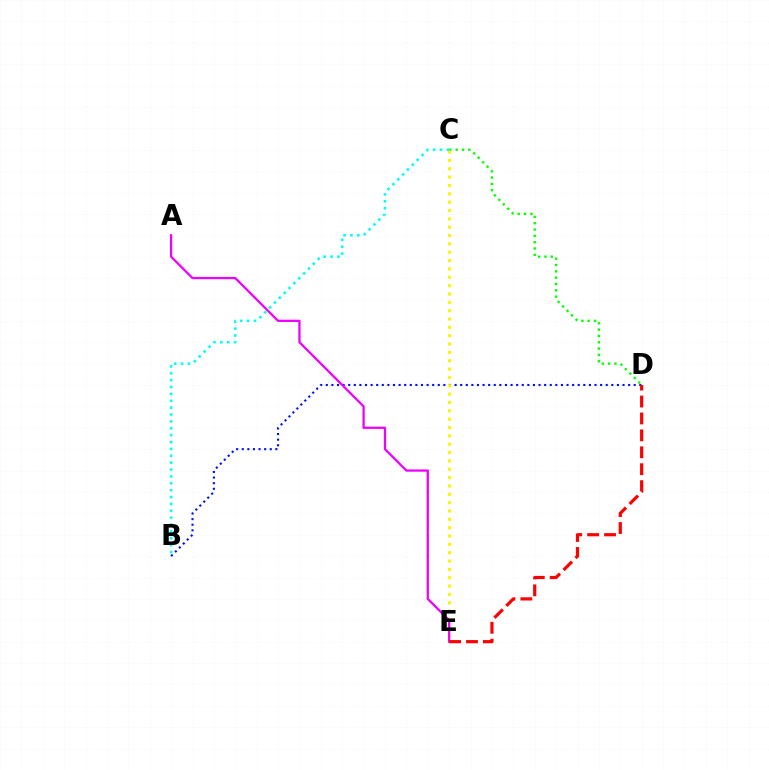{('C', 'D'): [{'color': '#08ff00', 'line_style': 'dotted', 'thickness': 1.72}], ('B', 'D'): [{'color': '#0010ff', 'line_style': 'dotted', 'thickness': 1.52}], ('C', 'E'): [{'color': '#fcf500', 'line_style': 'dotted', 'thickness': 2.27}], ('B', 'C'): [{'color': '#00fff6', 'line_style': 'dotted', 'thickness': 1.87}], ('A', 'E'): [{'color': '#ee00ff', 'line_style': 'solid', 'thickness': 1.62}], ('D', 'E'): [{'color': '#ff0000', 'line_style': 'dashed', 'thickness': 2.3}]}